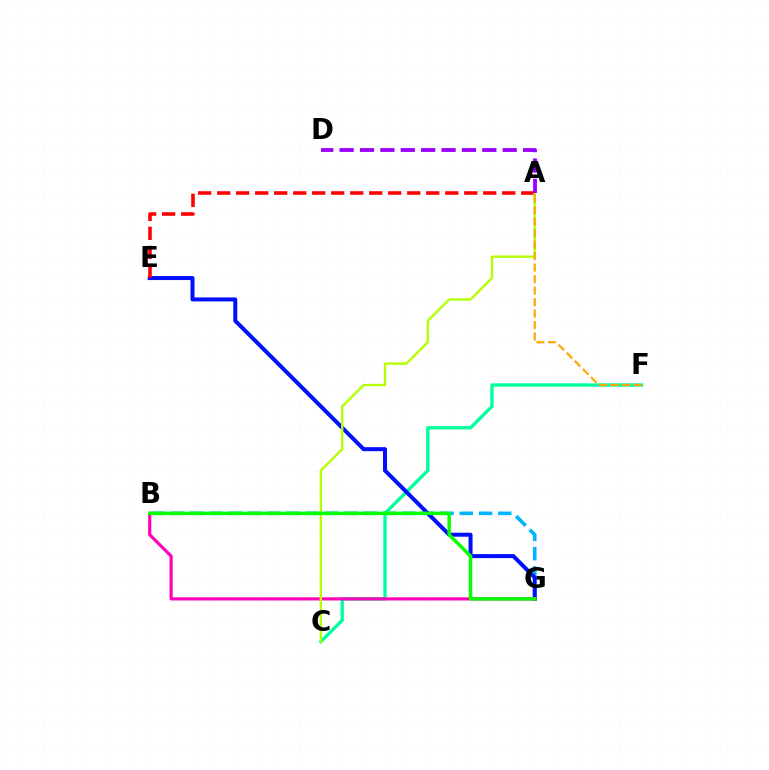{('B', 'G'): [{'color': '#00b5ff', 'line_style': 'dashed', 'thickness': 2.62}, {'color': '#ff00bd', 'line_style': 'solid', 'thickness': 2.27}, {'color': '#08ff00', 'line_style': 'solid', 'thickness': 2.5}], ('C', 'F'): [{'color': '#00ff9d', 'line_style': 'solid', 'thickness': 2.4}], ('E', 'G'): [{'color': '#0010ff', 'line_style': 'solid', 'thickness': 2.88}], ('A', 'E'): [{'color': '#ff0000', 'line_style': 'dashed', 'thickness': 2.58}], ('A', 'C'): [{'color': '#b3ff00', 'line_style': 'solid', 'thickness': 1.7}], ('A', 'F'): [{'color': '#ffa500', 'line_style': 'dashed', 'thickness': 1.56}], ('A', 'D'): [{'color': '#9b00ff', 'line_style': 'dashed', 'thickness': 2.77}]}